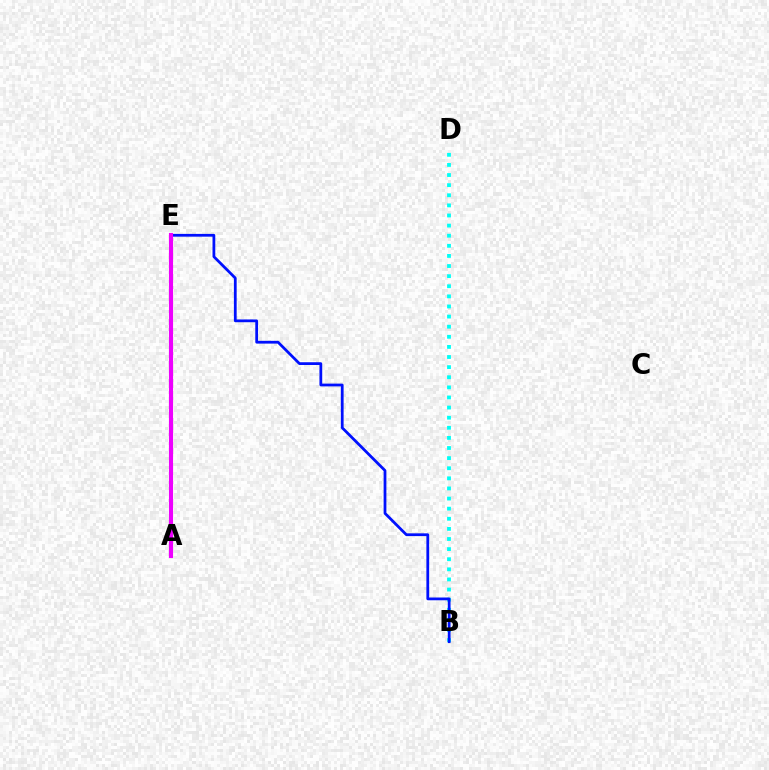{('A', 'E'): [{'color': '#ff0000', 'line_style': 'solid', 'thickness': 1.99}, {'color': '#fcf500', 'line_style': 'dashed', 'thickness': 1.7}, {'color': '#08ff00', 'line_style': 'dotted', 'thickness': 1.96}, {'color': '#ee00ff', 'line_style': 'solid', 'thickness': 2.97}], ('B', 'D'): [{'color': '#00fff6', 'line_style': 'dotted', 'thickness': 2.75}], ('B', 'E'): [{'color': '#0010ff', 'line_style': 'solid', 'thickness': 1.99}]}